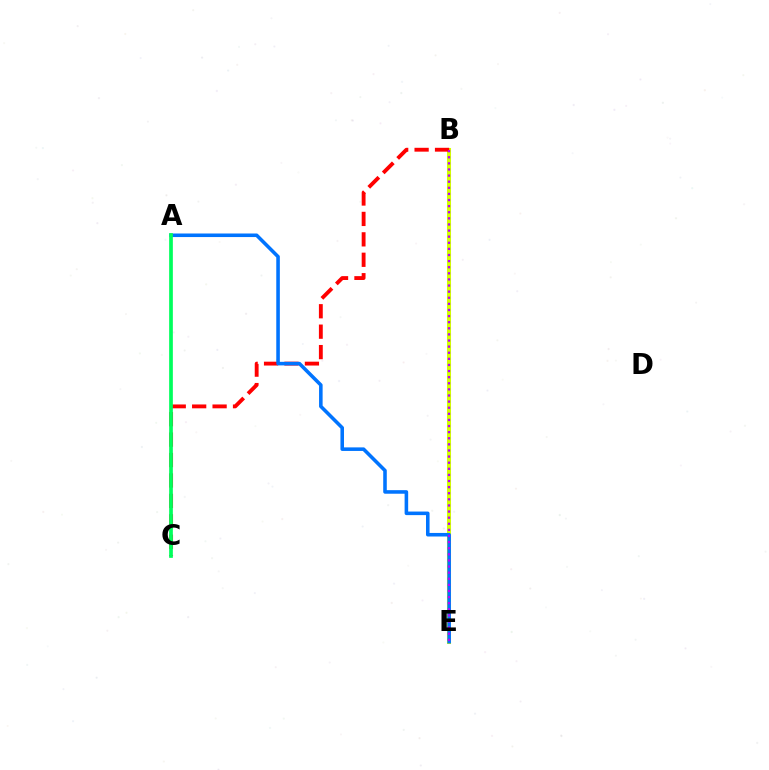{('B', 'E'): [{'color': '#d1ff00', 'line_style': 'solid', 'thickness': 2.91}, {'color': '#b900ff', 'line_style': 'dotted', 'thickness': 1.66}], ('B', 'C'): [{'color': '#ff0000', 'line_style': 'dashed', 'thickness': 2.78}], ('A', 'E'): [{'color': '#0074ff', 'line_style': 'solid', 'thickness': 2.57}], ('A', 'C'): [{'color': '#00ff5c', 'line_style': 'solid', 'thickness': 2.66}]}